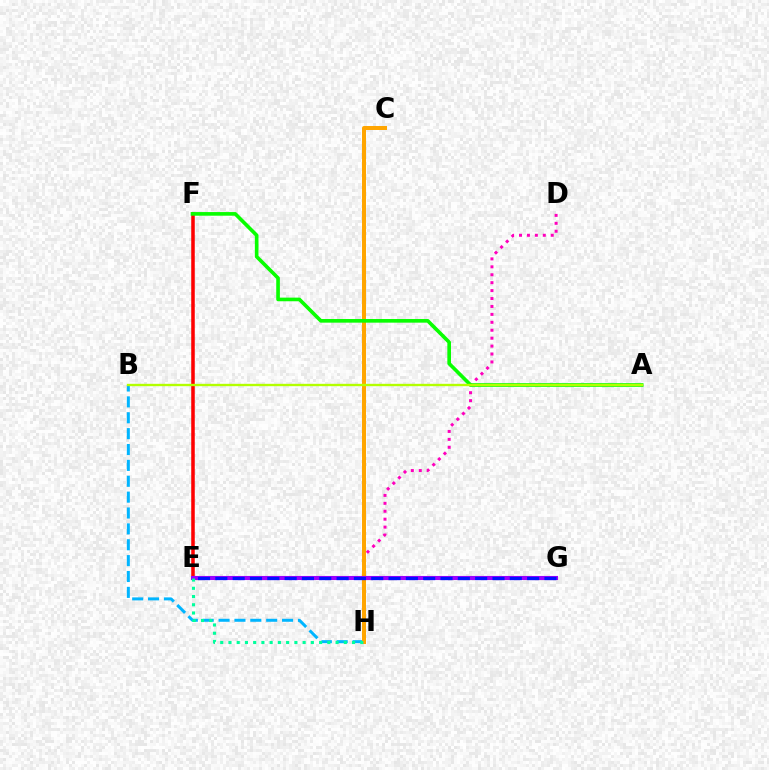{('D', 'H'): [{'color': '#ff00bd', 'line_style': 'dotted', 'thickness': 2.15}], ('B', 'H'): [{'color': '#00b5ff', 'line_style': 'dashed', 'thickness': 2.16}], ('E', 'F'): [{'color': '#ff0000', 'line_style': 'solid', 'thickness': 2.54}], ('C', 'H'): [{'color': '#ffa500', 'line_style': 'solid', 'thickness': 2.88}], ('E', 'G'): [{'color': '#9b00ff', 'line_style': 'solid', 'thickness': 2.95}, {'color': '#0010ff', 'line_style': 'dashed', 'thickness': 2.35}], ('A', 'F'): [{'color': '#08ff00', 'line_style': 'solid', 'thickness': 2.62}], ('A', 'B'): [{'color': '#b3ff00', 'line_style': 'solid', 'thickness': 1.7}], ('E', 'H'): [{'color': '#00ff9d', 'line_style': 'dotted', 'thickness': 2.24}]}